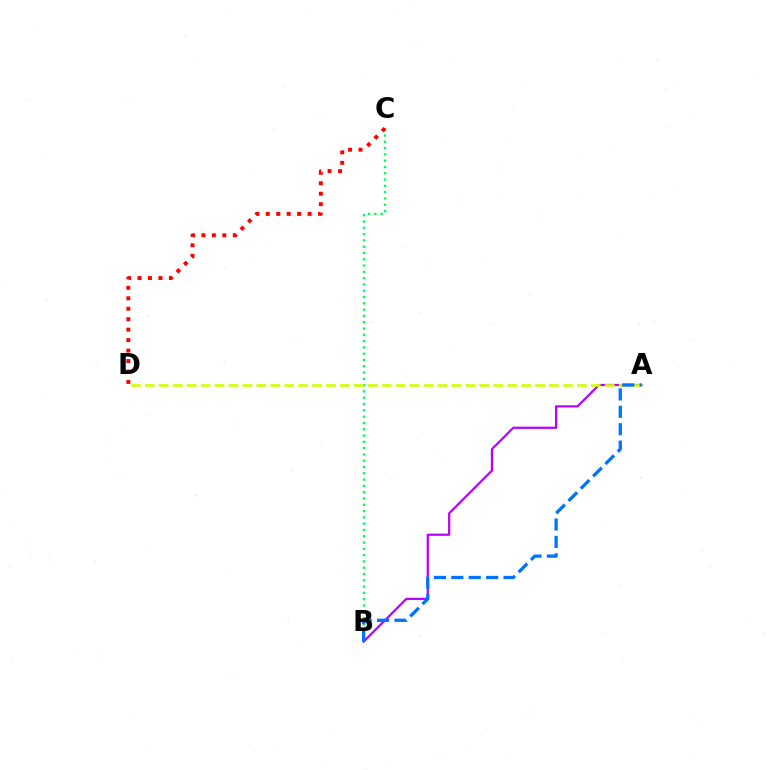{('B', 'C'): [{'color': '#00ff5c', 'line_style': 'dotted', 'thickness': 1.71}], ('A', 'B'): [{'color': '#b900ff', 'line_style': 'solid', 'thickness': 1.6}, {'color': '#0074ff', 'line_style': 'dashed', 'thickness': 2.36}], ('A', 'D'): [{'color': '#d1ff00', 'line_style': 'dashed', 'thickness': 1.89}], ('C', 'D'): [{'color': '#ff0000', 'line_style': 'dotted', 'thickness': 2.84}]}